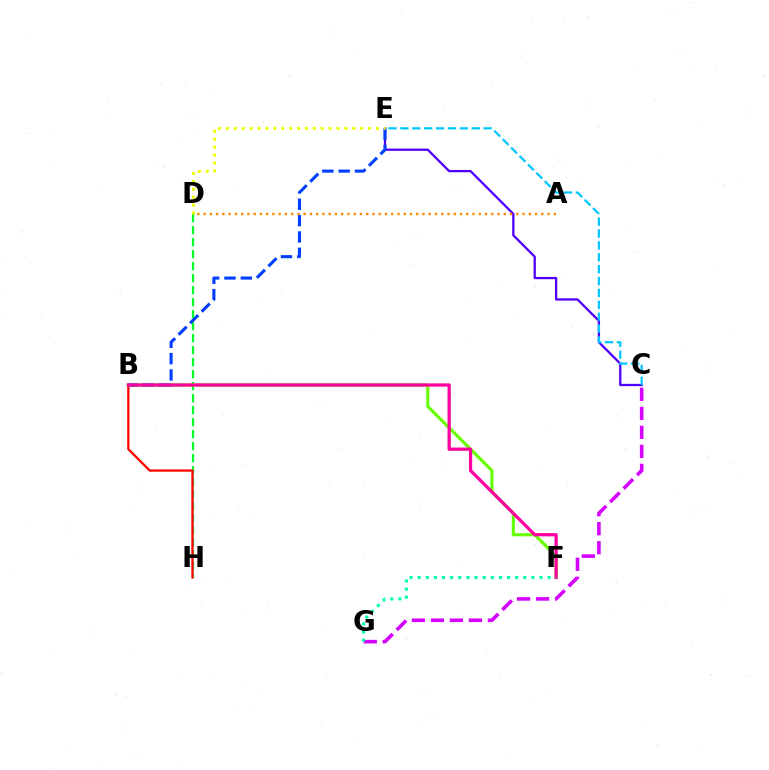{('D', 'H'): [{'color': '#00ff27', 'line_style': 'dashed', 'thickness': 1.63}], ('C', 'E'): [{'color': '#4f00ff', 'line_style': 'solid', 'thickness': 1.65}, {'color': '#00c7ff', 'line_style': 'dashed', 'thickness': 1.61}], ('B', 'H'): [{'color': '#ff0000', 'line_style': 'solid', 'thickness': 1.64}], ('C', 'G'): [{'color': '#d600ff', 'line_style': 'dashed', 'thickness': 2.58}], ('B', 'F'): [{'color': '#66ff00', 'line_style': 'solid', 'thickness': 2.25}, {'color': '#ff00a0', 'line_style': 'solid', 'thickness': 2.34}], ('B', 'E'): [{'color': '#003fff', 'line_style': 'dashed', 'thickness': 2.22}], ('F', 'G'): [{'color': '#00ffaf', 'line_style': 'dotted', 'thickness': 2.21}], ('D', 'E'): [{'color': '#eeff00', 'line_style': 'dotted', 'thickness': 2.15}], ('A', 'D'): [{'color': '#ff8800', 'line_style': 'dotted', 'thickness': 1.7}]}